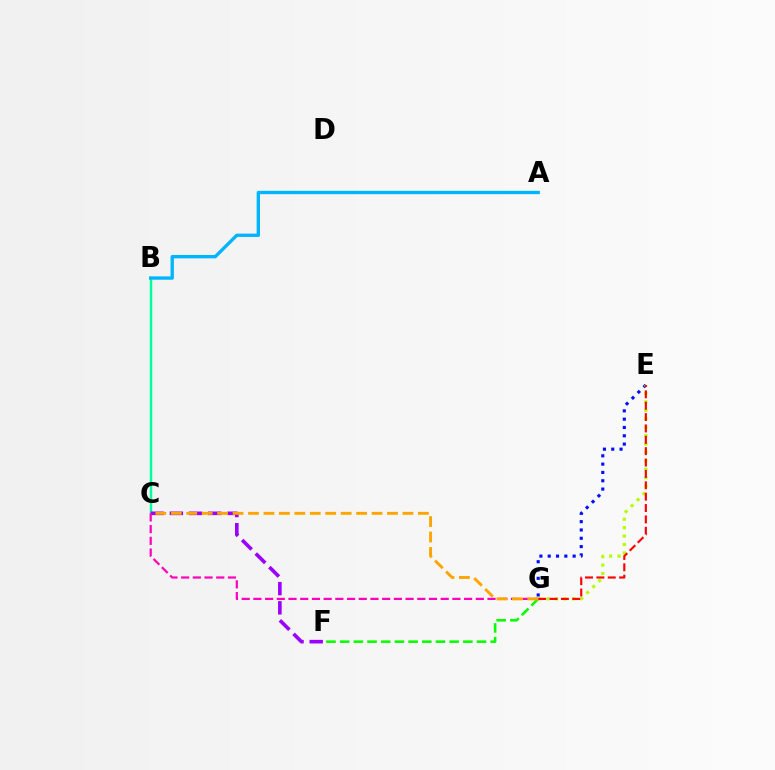{('B', 'C'): [{'color': '#00ff9d', 'line_style': 'solid', 'thickness': 1.79}], ('E', 'G'): [{'color': '#0010ff', 'line_style': 'dotted', 'thickness': 2.26}, {'color': '#b3ff00', 'line_style': 'dotted', 'thickness': 2.29}, {'color': '#ff0000', 'line_style': 'dashed', 'thickness': 1.54}], ('C', 'F'): [{'color': '#9b00ff', 'line_style': 'dashed', 'thickness': 2.61}], ('C', 'G'): [{'color': '#ff00bd', 'line_style': 'dashed', 'thickness': 1.59}, {'color': '#ffa500', 'line_style': 'dashed', 'thickness': 2.1}], ('F', 'G'): [{'color': '#08ff00', 'line_style': 'dashed', 'thickness': 1.86}], ('A', 'B'): [{'color': '#00b5ff', 'line_style': 'solid', 'thickness': 2.41}]}